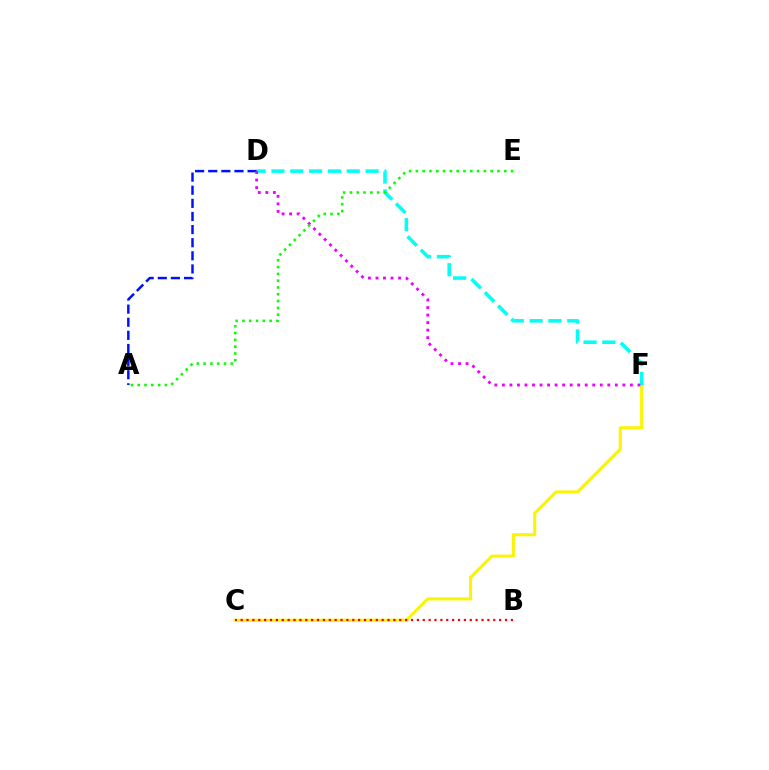{('C', 'F'): [{'color': '#fcf500', 'line_style': 'solid', 'thickness': 2.22}], ('B', 'C'): [{'color': '#ff0000', 'line_style': 'dotted', 'thickness': 1.6}], ('D', 'F'): [{'color': '#00fff6', 'line_style': 'dashed', 'thickness': 2.56}, {'color': '#ee00ff', 'line_style': 'dotted', 'thickness': 2.05}], ('A', 'D'): [{'color': '#0010ff', 'line_style': 'dashed', 'thickness': 1.78}], ('A', 'E'): [{'color': '#08ff00', 'line_style': 'dotted', 'thickness': 1.85}]}